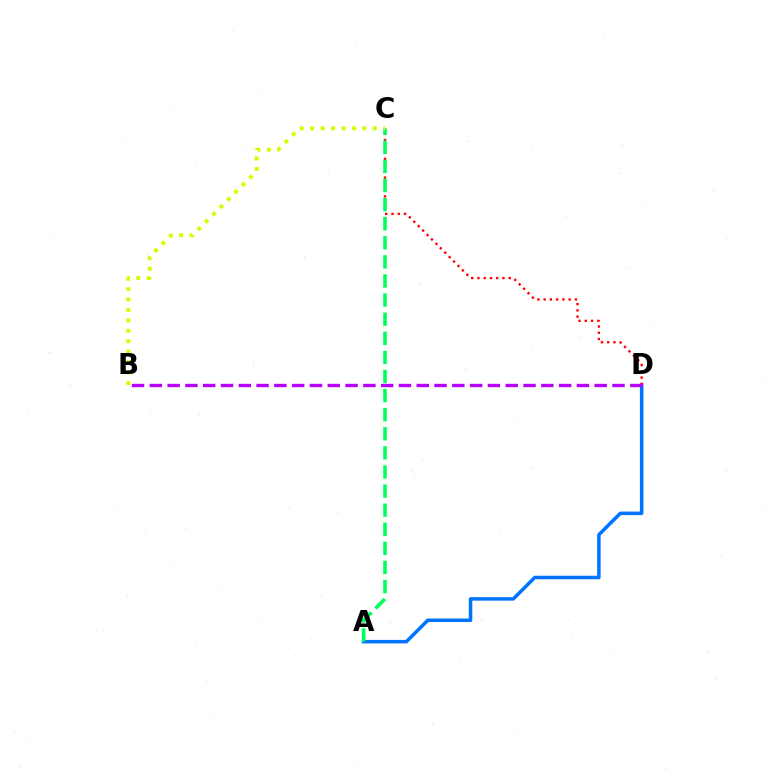{('A', 'D'): [{'color': '#0074ff', 'line_style': 'solid', 'thickness': 2.53}], ('C', 'D'): [{'color': '#ff0000', 'line_style': 'dotted', 'thickness': 1.7}], ('A', 'C'): [{'color': '#00ff5c', 'line_style': 'dashed', 'thickness': 2.59}], ('B', 'D'): [{'color': '#b900ff', 'line_style': 'dashed', 'thickness': 2.42}], ('B', 'C'): [{'color': '#d1ff00', 'line_style': 'dotted', 'thickness': 2.84}]}